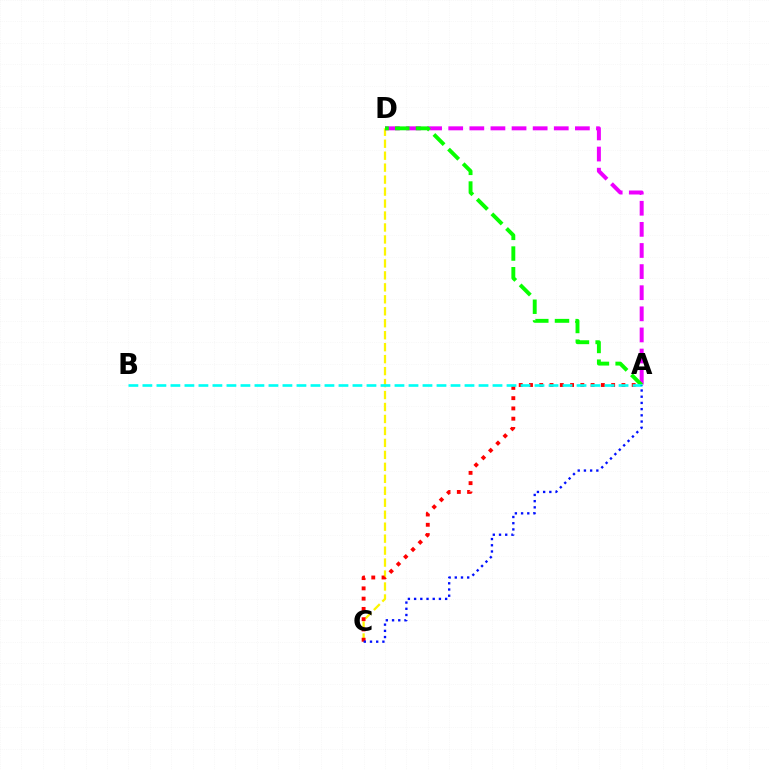{('C', 'D'): [{'color': '#fcf500', 'line_style': 'dashed', 'thickness': 1.63}], ('A', 'C'): [{'color': '#ff0000', 'line_style': 'dotted', 'thickness': 2.79}, {'color': '#0010ff', 'line_style': 'dotted', 'thickness': 1.69}], ('A', 'D'): [{'color': '#ee00ff', 'line_style': 'dashed', 'thickness': 2.87}, {'color': '#08ff00', 'line_style': 'dashed', 'thickness': 2.81}], ('A', 'B'): [{'color': '#00fff6', 'line_style': 'dashed', 'thickness': 1.9}]}